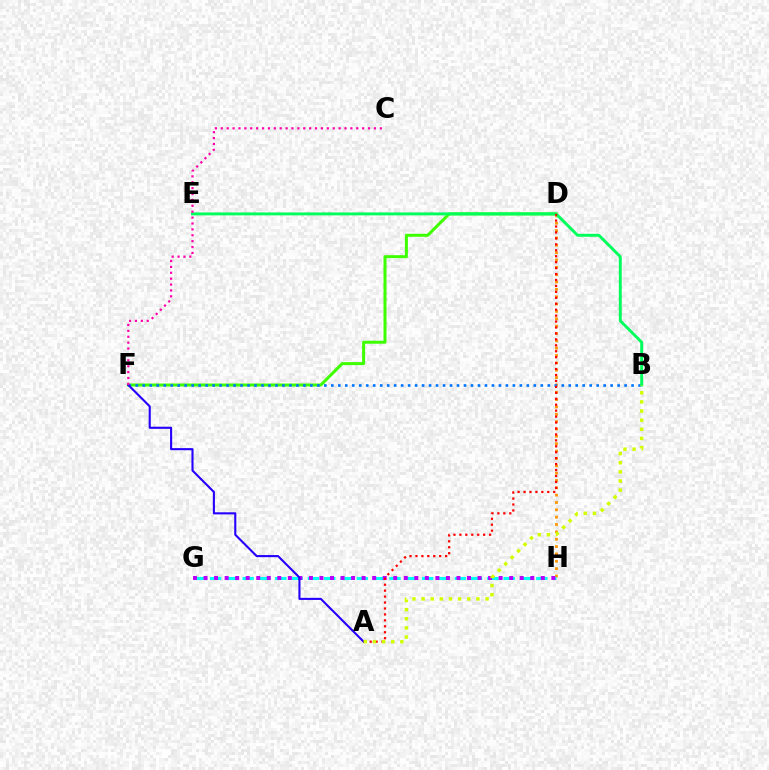{('D', 'F'): [{'color': '#3dff00', 'line_style': 'solid', 'thickness': 2.16}], ('D', 'H'): [{'color': '#ff9400', 'line_style': 'dotted', 'thickness': 2.0}], ('G', 'H'): [{'color': '#00fff6', 'line_style': 'dashed', 'thickness': 2.22}, {'color': '#b900ff', 'line_style': 'dotted', 'thickness': 2.86}], ('B', 'F'): [{'color': '#0074ff', 'line_style': 'dotted', 'thickness': 1.9}], ('B', 'E'): [{'color': '#00ff5c', 'line_style': 'solid', 'thickness': 2.11}], ('A', 'F'): [{'color': '#2500ff', 'line_style': 'solid', 'thickness': 1.51}], ('A', 'D'): [{'color': '#ff0000', 'line_style': 'dotted', 'thickness': 1.61}], ('C', 'F'): [{'color': '#ff00ac', 'line_style': 'dotted', 'thickness': 1.6}], ('A', 'B'): [{'color': '#d1ff00', 'line_style': 'dotted', 'thickness': 2.48}]}